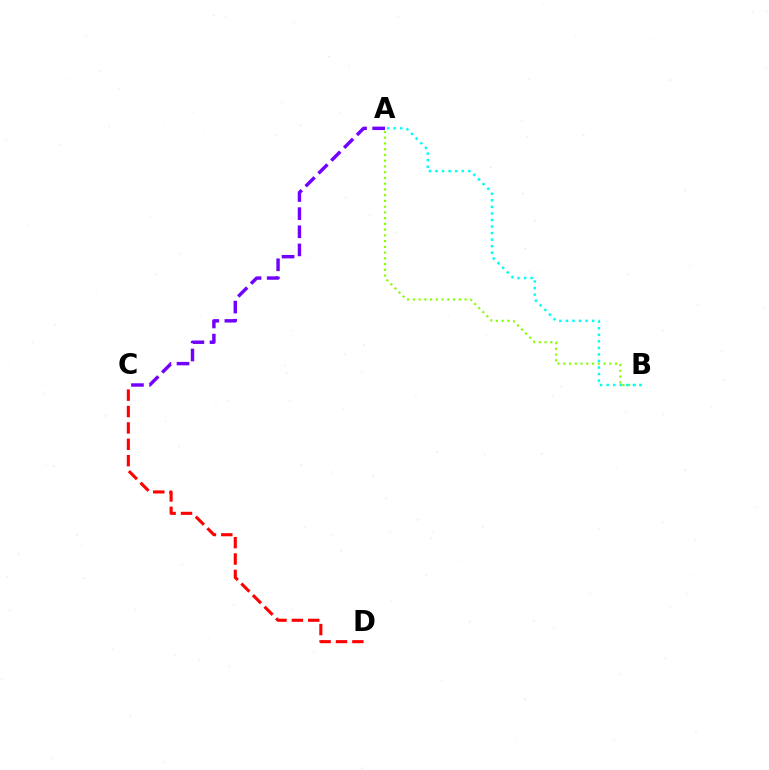{('A', 'C'): [{'color': '#7200ff', 'line_style': 'dashed', 'thickness': 2.46}], ('C', 'D'): [{'color': '#ff0000', 'line_style': 'dashed', 'thickness': 2.23}], ('A', 'B'): [{'color': '#84ff00', 'line_style': 'dotted', 'thickness': 1.56}, {'color': '#00fff6', 'line_style': 'dotted', 'thickness': 1.78}]}